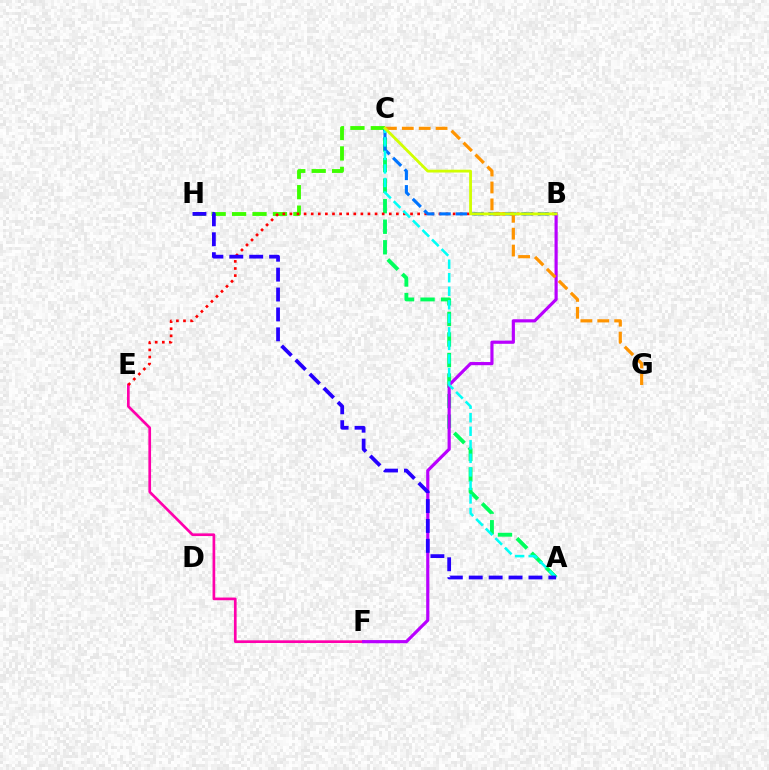{('A', 'C'): [{'color': '#00ff5c', 'line_style': 'dashed', 'thickness': 2.79}, {'color': '#00fff6', 'line_style': 'dashed', 'thickness': 1.84}], ('E', 'F'): [{'color': '#ff00ac', 'line_style': 'solid', 'thickness': 1.94}], ('B', 'F'): [{'color': '#b900ff', 'line_style': 'solid', 'thickness': 2.28}], ('C', 'H'): [{'color': '#3dff00', 'line_style': 'dashed', 'thickness': 2.78}], ('B', 'E'): [{'color': '#ff0000', 'line_style': 'dotted', 'thickness': 1.93}], ('B', 'C'): [{'color': '#0074ff', 'line_style': 'dashed', 'thickness': 2.23}, {'color': '#d1ff00', 'line_style': 'solid', 'thickness': 2.03}], ('C', 'G'): [{'color': '#ff9400', 'line_style': 'dashed', 'thickness': 2.29}], ('A', 'H'): [{'color': '#2500ff', 'line_style': 'dashed', 'thickness': 2.7}]}